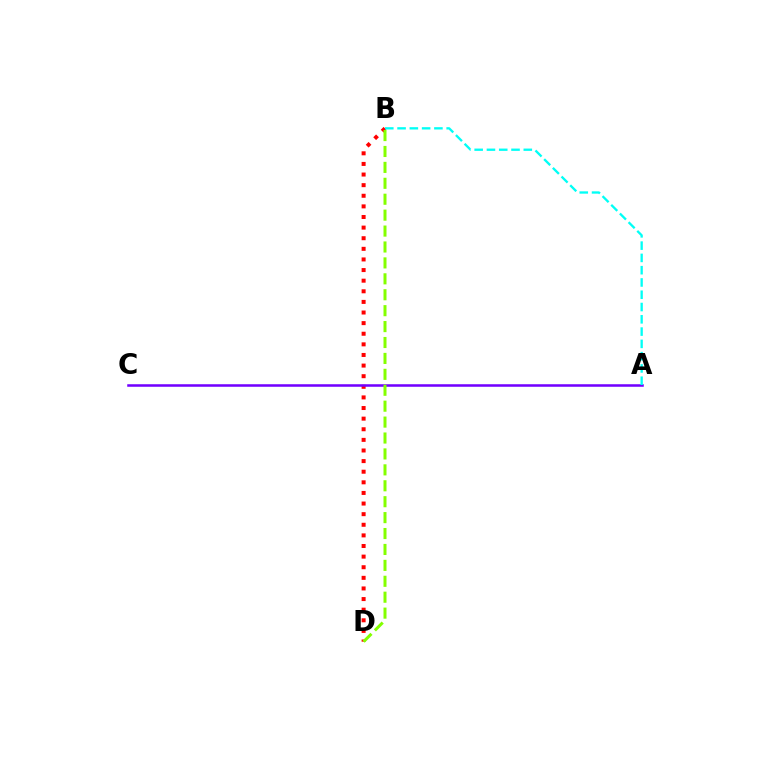{('B', 'D'): [{'color': '#ff0000', 'line_style': 'dotted', 'thickness': 2.88}, {'color': '#84ff00', 'line_style': 'dashed', 'thickness': 2.16}], ('A', 'C'): [{'color': '#7200ff', 'line_style': 'solid', 'thickness': 1.82}], ('A', 'B'): [{'color': '#00fff6', 'line_style': 'dashed', 'thickness': 1.67}]}